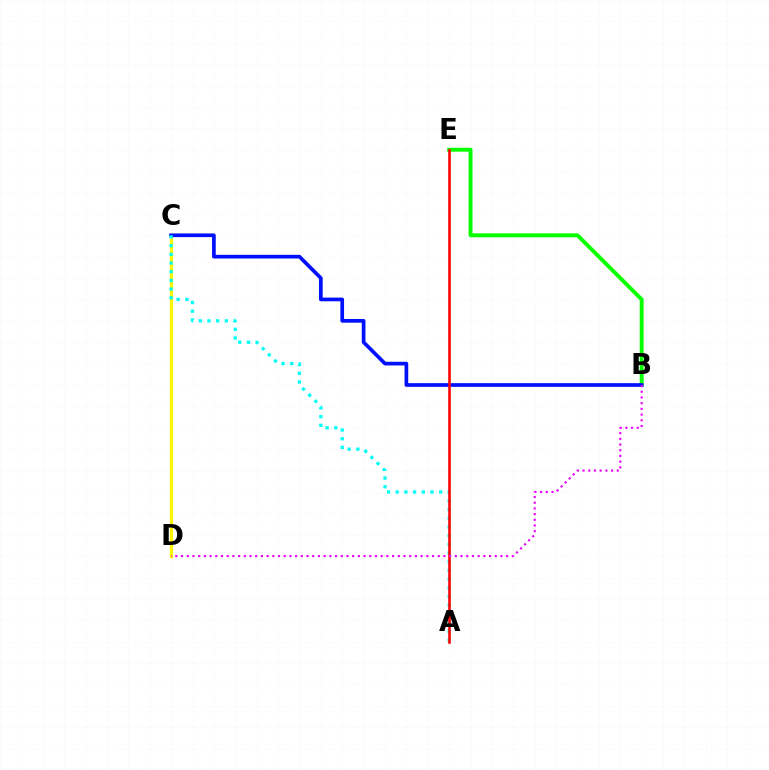{('C', 'D'): [{'color': '#fcf500', 'line_style': 'solid', 'thickness': 2.34}], ('B', 'E'): [{'color': '#08ff00', 'line_style': 'solid', 'thickness': 2.82}], ('B', 'C'): [{'color': '#0010ff', 'line_style': 'solid', 'thickness': 2.66}], ('A', 'C'): [{'color': '#00fff6', 'line_style': 'dotted', 'thickness': 2.36}], ('A', 'E'): [{'color': '#ff0000', 'line_style': 'solid', 'thickness': 1.87}], ('B', 'D'): [{'color': '#ee00ff', 'line_style': 'dotted', 'thickness': 1.55}]}